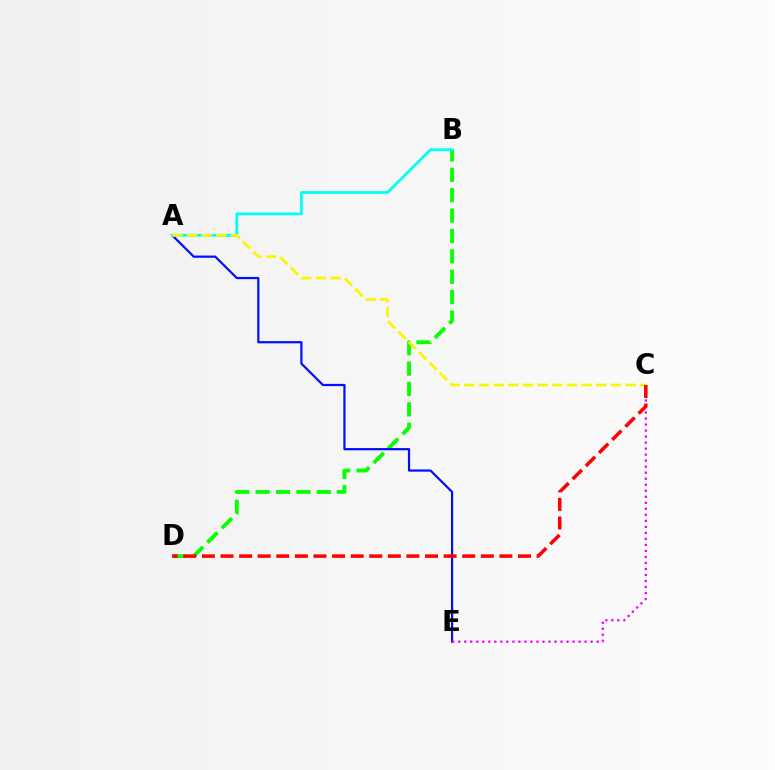{('B', 'D'): [{'color': '#08ff00', 'line_style': 'dashed', 'thickness': 2.77}], ('A', 'E'): [{'color': '#0010ff', 'line_style': 'solid', 'thickness': 1.6}], ('C', 'E'): [{'color': '#ee00ff', 'line_style': 'dotted', 'thickness': 1.63}], ('A', 'B'): [{'color': '#00fff6', 'line_style': 'solid', 'thickness': 2.03}], ('A', 'C'): [{'color': '#fcf500', 'line_style': 'dashed', 'thickness': 1.99}], ('C', 'D'): [{'color': '#ff0000', 'line_style': 'dashed', 'thickness': 2.53}]}